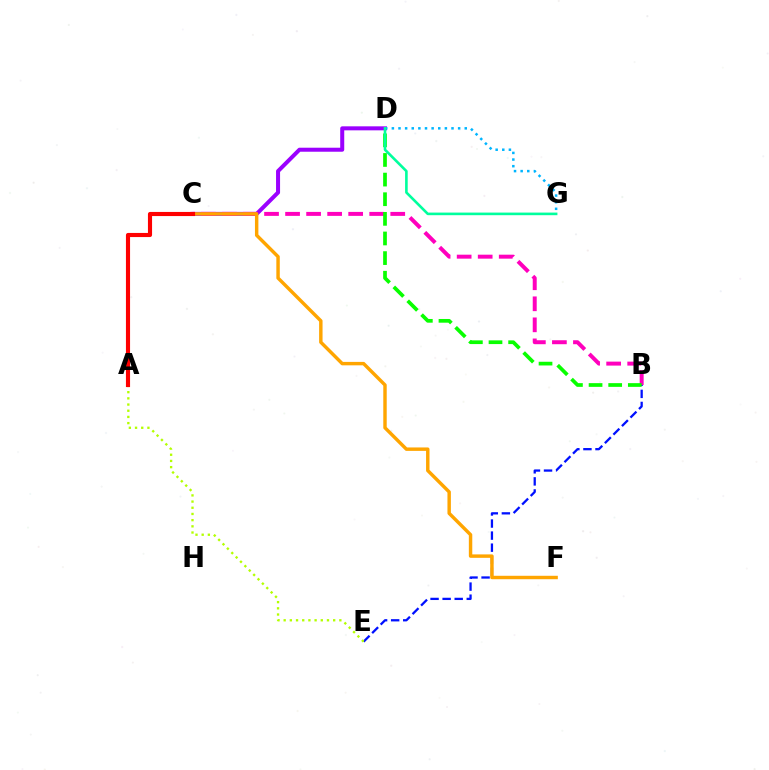{('C', 'D'): [{'color': '#9b00ff', 'line_style': 'solid', 'thickness': 2.89}], ('D', 'G'): [{'color': '#00b5ff', 'line_style': 'dotted', 'thickness': 1.8}, {'color': '#00ff9d', 'line_style': 'solid', 'thickness': 1.88}], ('B', 'C'): [{'color': '#ff00bd', 'line_style': 'dashed', 'thickness': 2.86}], ('B', 'E'): [{'color': '#0010ff', 'line_style': 'dashed', 'thickness': 1.64}], ('C', 'F'): [{'color': '#ffa500', 'line_style': 'solid', 'thickness': 2.47}], ('B', 'D'): [{'color': '#08ff00', 'line_style': 'dashed', 'thickness': 2.67}], ('A', 'E'): [{'color': '#b3ff00', 'line_style': 'dotted', 'thickness': 1.68}], ('A', 'C'): [{'color': '#ff0000', 'line_style': 'solid', 'thickness': 2.97}]}